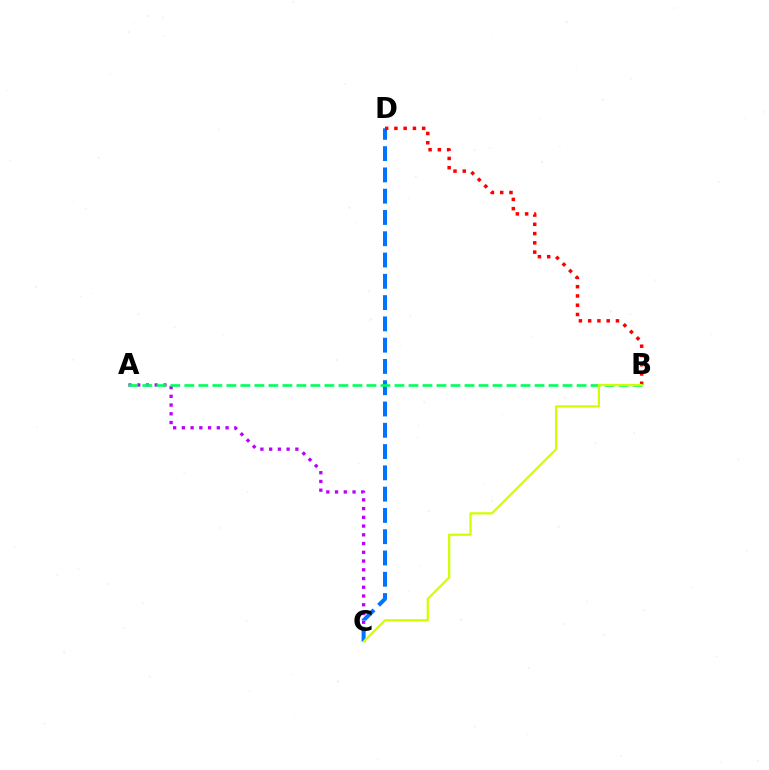{('A', 'C'): [{'color': '#b900ff', 'line_style': 'dotted', 'thickness': 2.37}], ('C', 'D'): [{'color': '#0074ff', 'line_style': 'dashed', 'thickness': 2.89}], ('B', 'D'): [{'color': '#ff0000', 'line_style': 'dotted', 'thickness': 2.52}], ('A', 'B'): [{'color': '#00ff5c', 'line_style': 'dashed', 'thickness': 1.9}], ('B', 'C'): [{'color': '#d1ff00', 'line_style': 'solid', 'thickness': 1.62}]}